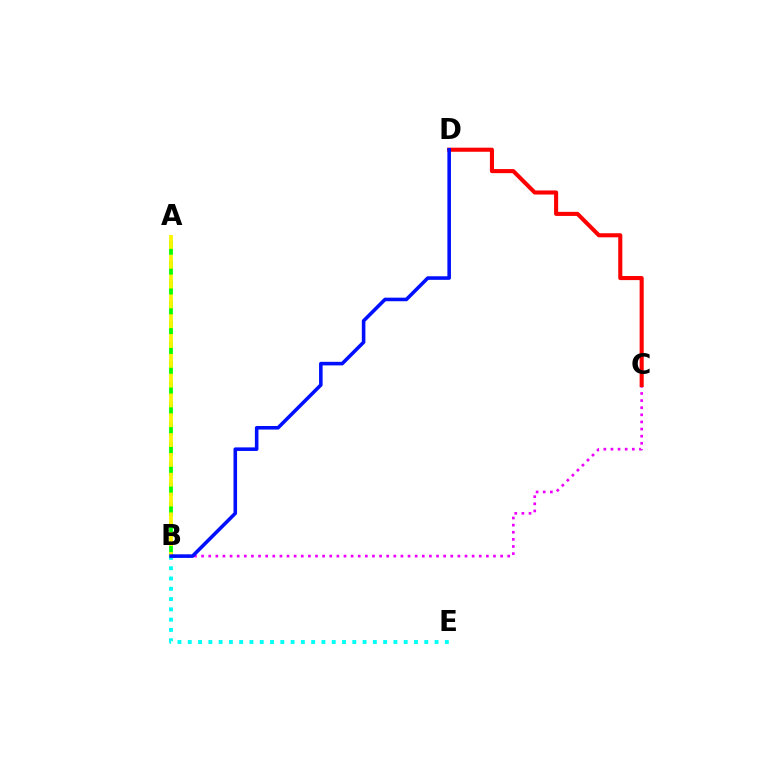{('A', 'B'): [{'color': '#08ff00', 'line_style': 'dashed', 'thickness': 2.73}, {'color': '#fcf500', 'line_style': 'dashed', 'thickness': 2.69}], ('B', 'E'): [{'color': '#00fff6', 'line_style': 'dotted', 'thickness': 2.79}], ('B', 'C'): [{'color': '#ee00ff', 'line_style': 'dotted', 'thickness': 1.93}], ('C', 'D'): [{'color': '#ff0000', 'line_style': 'solid', 'thickness': 2.94}], ('B', 'D'): [{'color': '#0010ff', 'line_style': 'solid', 'thickness': 2.57}]}